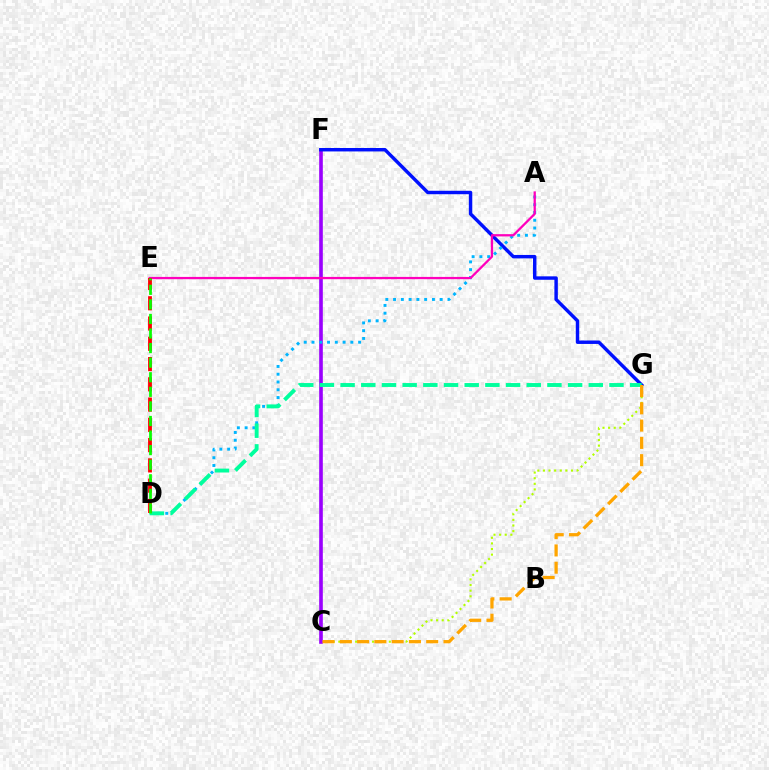{('C', 'G'): [{'color': '#b3ff00', 'line_style': 'dotted', 'thickness': 1.53}, {'color': '#ffa500', 'line_style': 'dashed', 'thickness': 2.35}], ('C', 'F'): [{'color': '#9b00ff', 'line_style': 'solid', 'thickness': 2.62}], ('F', 'G'): [{'color': '#0010ff', 'line_style': 'solid', 'thickness': 2.48}], ('A', 'D'): [{'color': '#00b5ff', 'line_style': 'dotted', 'thickness': 2.11}], ('D', 'G'): [{'color': '#00ff9d', 'line_style': 'dashed', 'thickness': 2.81}], ('A', 'E'): [{'color': '#ff00bd', 'line_style': 'solid', 'thickness': 1.64}], ('D', 'E'): [{'color': '#ff0000', 'line_style': 'dashed', 'thickness': 2.75}, {'color': '#08ff00', 'line_style': 'dashed', 'thickness': 1.98}]}